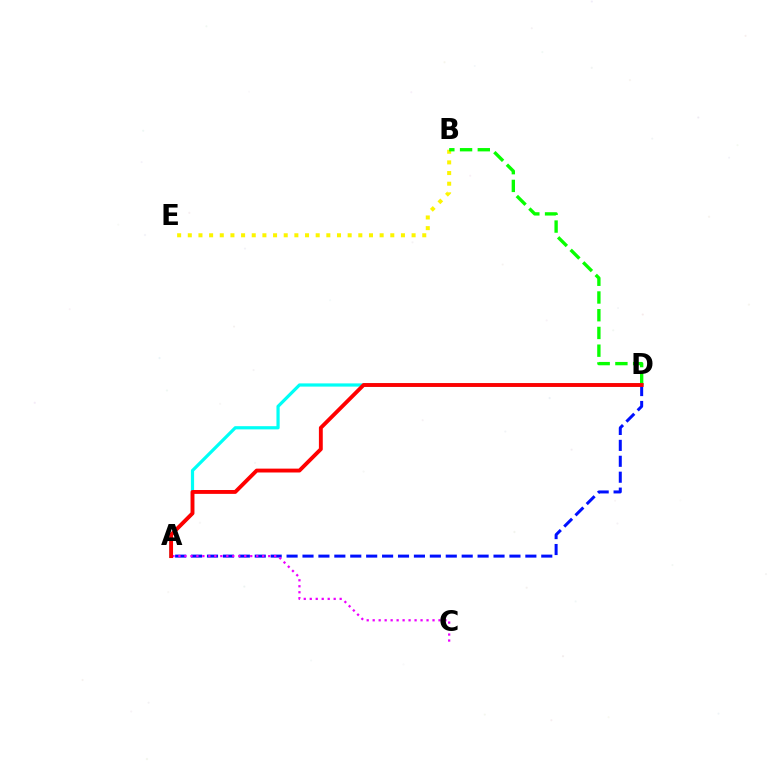{('A', 'D'): [{'color': '#00fff6', 'line_style': 'solid', 'thickness': 2.31}, {'color': '#0010ff', 'line_style': 'dashed', 'thickness': 2.16}, {'color': '#ff0000', 'line_style': 'solid', 'thickness': 2.78}], ('A', 'C'): [{'color': '#ee00ff', 'line_style': 'dotted', 'thickness': 1.63}], ('B', 'E'): [{'color': '#fcf500', 'line_style': 'dotted', 'thickness': 2.9}], ('B', 'D'): [{'color': '#08ff00', 'line_style': 'dashed', 'thickness': 2.41}]}